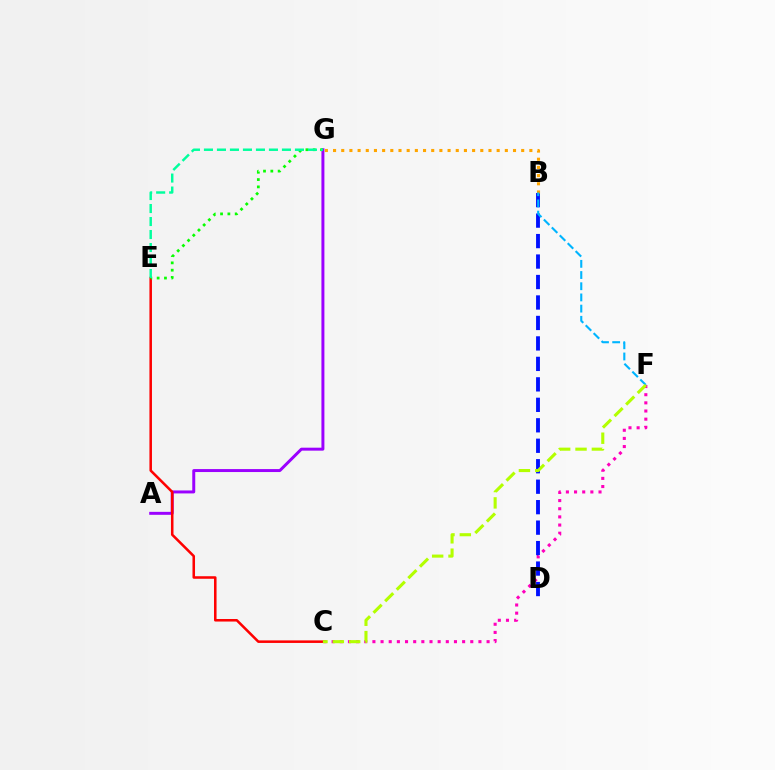{('C', 'F'): [{'color': '#ff00bd', 'line_style': 'dotted', 'thickness': 2.22}, {'color': '#b3ff00', 'line_style': 'dashed', 'thickness': 2.22}], ('A', 'G'): [{'color': '#9b00ff', 'line_style': 'solid', 'thickness': 2.14}], ('B', 'D'): [{'color': '#0010ff', 'line_style': 'dashed', 'thickness': 2.78}], ('C', 'E'): [{'color': '#ff0000', 'line_style': 'solid', 'thickness': 1.83}], ('B', 'G'): [{'color': '#ffa500', 'line_style': 'dotted', 'thickness': 2.22}], ('E', 'G'): [{'color': '#08ff00', 'line_style': 'dotted', 'thickness': 1.99}, {'color': '#00ff9d', 'line_style': 'dashed', 'thickness': 1.77}], ('B', 'F'): [{'color': '#00b5ff', 'line_style': 'dashed', 'thickness': 1.52}]}